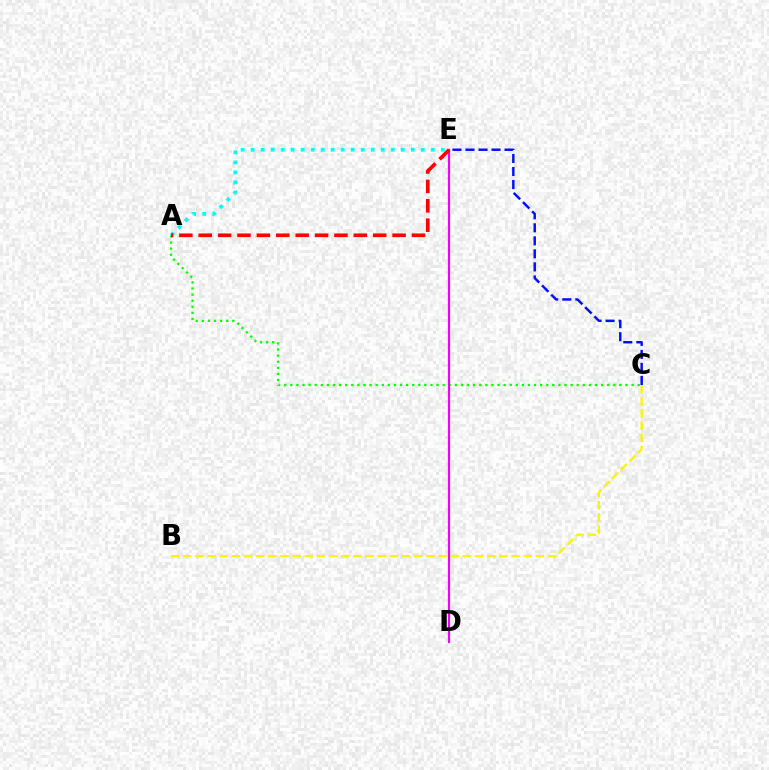{('A', 'E'): [{'color': '#00fff6', 'line_style': 'dotted', 'thickness': 2.72}, {'color': '#ff0000', 'line_style': 'dashed', 'thickness': 2.63}], ('C', 'E'): [{'color': '#0010ff', 'line_style': 'dashed', 'thickness': 1.77}], ('A', 'C'): [{'color': '#08ff00', 'line_style': 'dotted', 'thickness': 1.66}], ('D', 'E'): [{'color': '#ee00ff', 'line_style': 'solid', 'thickness': 1.58}], ('B', 'C'): [{'color': '#fcf500', 'line_style': 'dashed', 'thickness': 1.65}]}